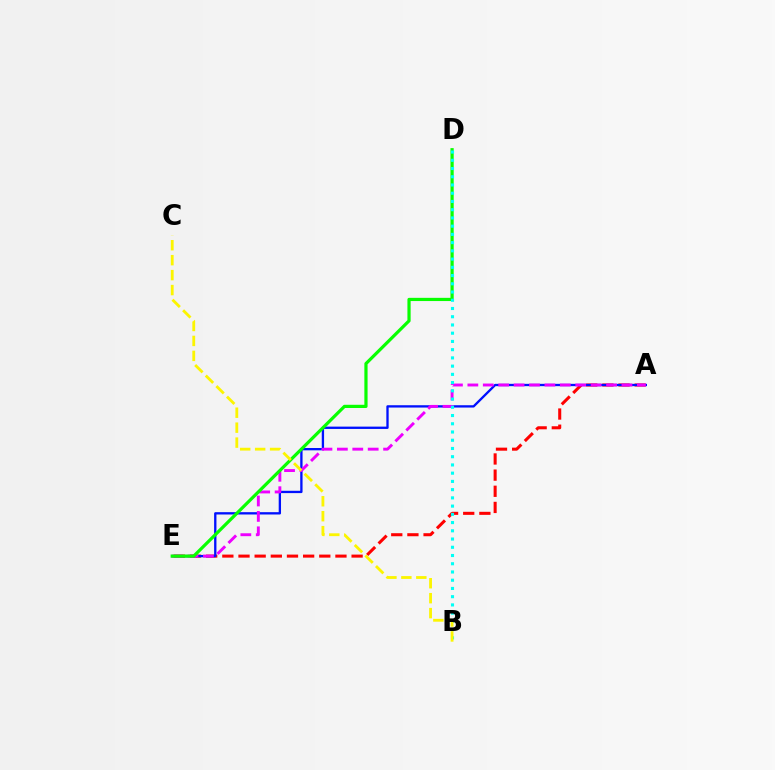{('A', 'E'): [{'color': '#ff0000', 'line_style': 'dashed', 'thickness': 2.19}, {'color': '#0010ff', 'line_style': 'solid', 'thickness': 1.67}, {'color': '#ee00ff', 'line_style': 'dashed', 'thickness': 2.09}], ('D', 'E'): [{'color': '#08ff00', 'line_style': 'solid', 'thickness': 2.31}], ('B', 'D'): [{'color': '#00fff6', 'line_style': 'dotted', 'thickness': 2.24}], ('B', 'C'): [{'color': '#fcf500', 'line_style': 'dashed', 'thickness': 2.03}]}